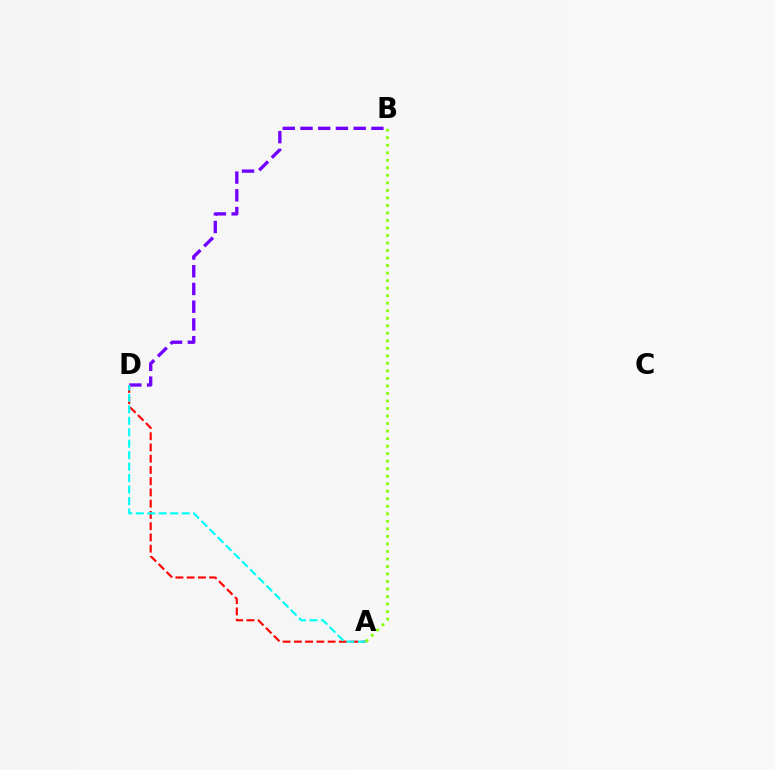{('B', 'D'): [{'color': '#7200ff', 'line_style': 'dashed', 'thickness': 2.41}], ('A', 'D'): [{'color': '#ff0000', 'line_style': 'dashed', 'thickness': 1.53}, {'color': '#00fff6', 'line_style': 'dashed', 'thickness': 1.56}], ('A', 'B'): [{'color': '#84ff00', 'line_style': 'dotted', 'thickness': 2.04}]}